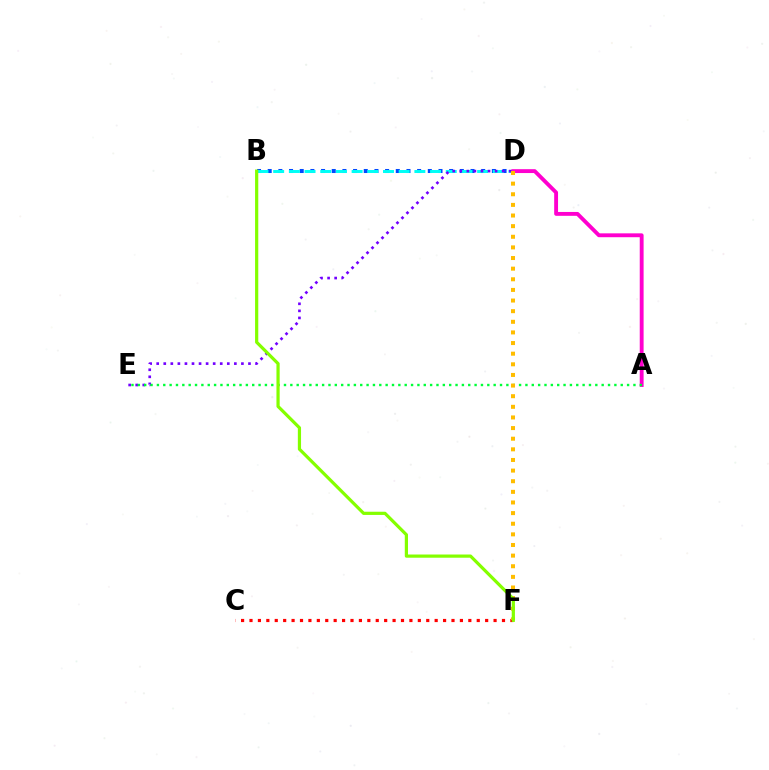{('C', 'F'): [{'color': '#ff0000', 'line_style': 'dotted', 'thickness': 2.29}], ('B', 'D'): [{'color': '#004bff', 'line_style': 'dotted', 'thickness': 2.9}, {'color': '#00fff6', 'line_style': 'dashed', 'thickness': 2.13}], ('A', 'D'): [{'color': '#ff00cf', 'line_style': 'solid', 'thickness': 2.78}], ('D', 'E'): [{'color': '#7200ff', 'line_style': 'dotted', 'thickness': 1.92}], ('A', 'E'): [{'color': '#00ff39', 'line_style': 'dotted', 'thickness': 1.73}], ('D', 'F'): [{'color': '#ffbd00', 'line_style': 'dotted', 'thickness': 2.89}], ('B', 'F'): [{'color': '#84ff00', 'line_style': 'solid', 'thickness': 2.31}]}